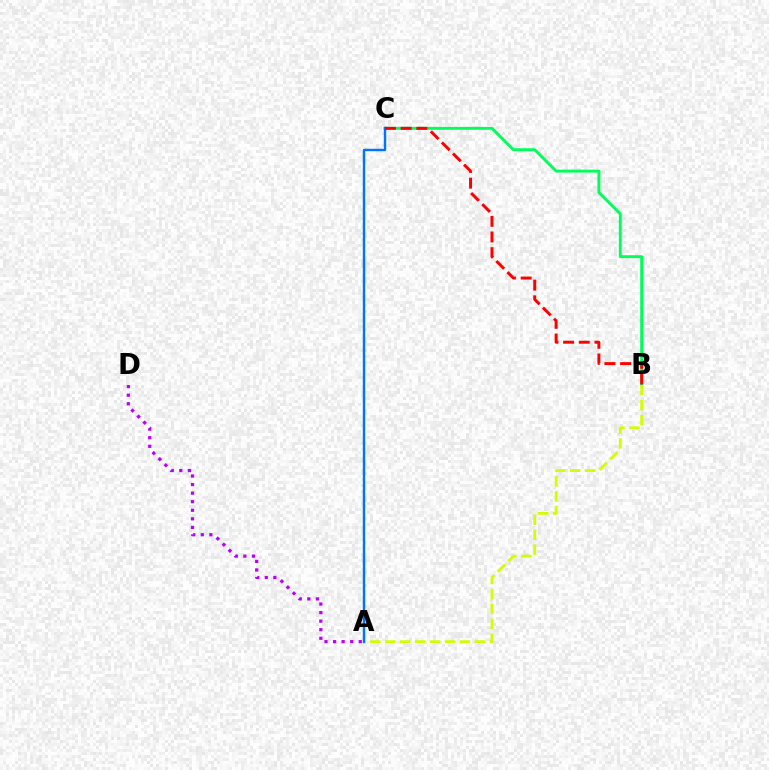{('B', 'C'): [{'color': '#00ff5c', 'line_style': 'solid', 'thickness': 2.09}, {'color': '#ff0000', 'line_style': 'dashed', 'thickness': 2.13}], ('A', 'D'): [{'color': '#b900ff', 'line_style': 'dotted', 'thickness': 2.33}], ('A', 'B'): [{'color': '#d1ff00', 'line_style': 'dashed', 'thickness': 2.03}], ('A', 'C'): [{'color': '#0074ff', 'line_style': 'solid', 'thickness': 1.74}]}